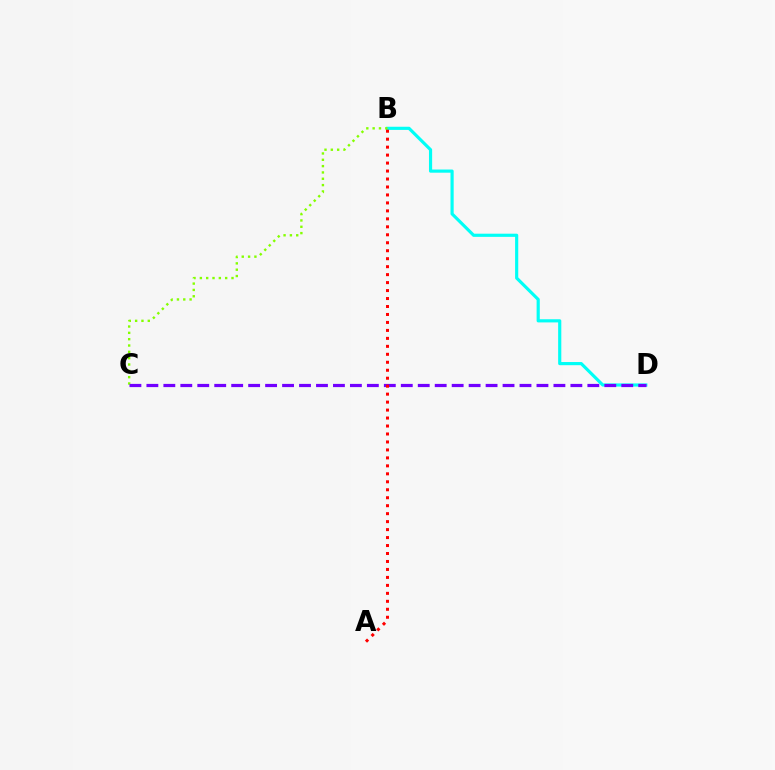{('B', 'D'): [{'color': '#00fff6', 'line_style': 'solid', 'thickness': 2.28}], ('B', 'C'): [{'color': '#84ff00', 'line_style': 'dotted', 'thickness': 1.72}], ('C', 'D'): [{'color': '#7200ff', 'line_style': 'dashed', 'thickness': 2.3}], ('A', 'B'): [{'color': '#ff0000', 'line_style': 'dotted', 'thickness': 2.16}]}